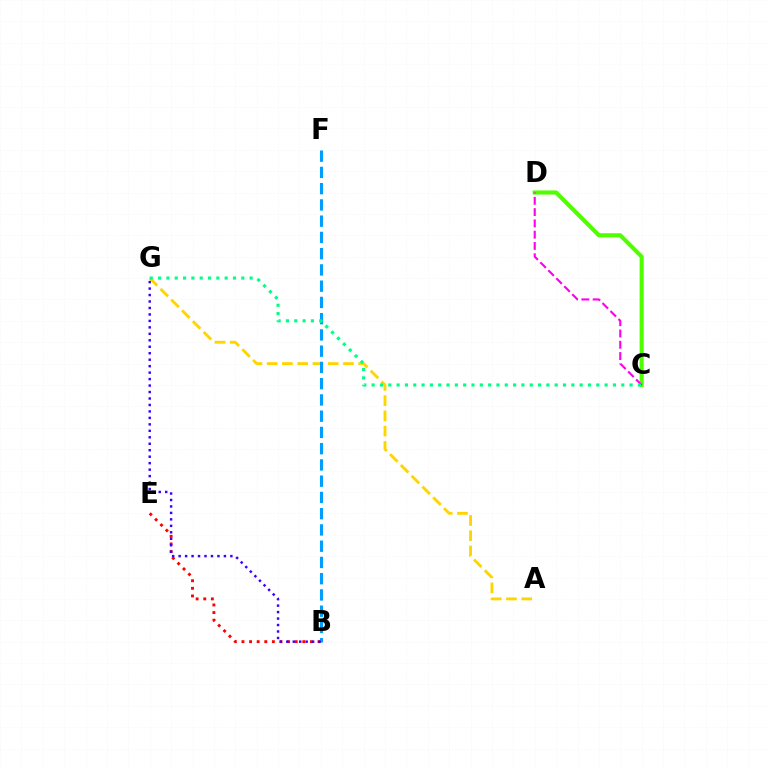{('B', 'E'): [{'color': '#ff0000', 'line_style': 'dotted', 'thickness': 2.07}], ('A', 'G'): [{'color': '#ffd500', 'line_style': 'dashed', 'thickness': 2.07}], ('C', 'D'): [{'color': '#4fff00', 'line_style': 'solid', 'thickness': 2.96}, {'color': '#ff00ed', 'line_style': 'dashed', 'thickness': 1.53}], ('B', 'F'): [{'color': '#009eff', 'line_style': 'dashed', 'thickness': 2.21}], ('C', 'G'): [{'color': '#00ff86', 'line_style': 'dotted', 'thickness': 2.26}], ('B', 'G'): [{'color': '#3700ff', 'line_style': 'dotted', 'thickness': 1.76}]}